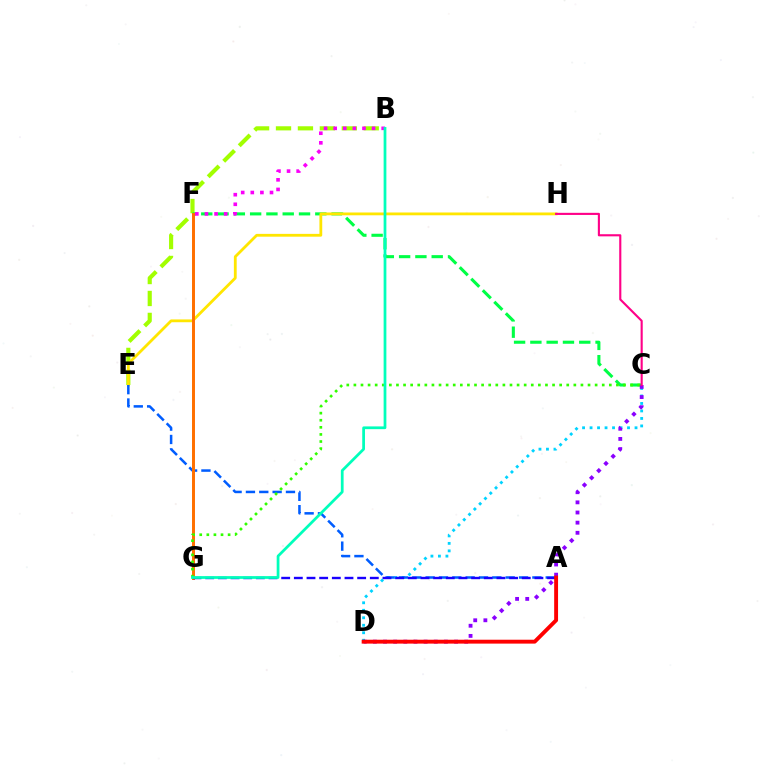{('B', 'E'): [{'color': '#a2ff00', 'line_style': 'dashed', 'thickness': 2.98}], ('C', 'F'): [{'color': '#00ff45', 'line_style': 'dashed', 'thickness': 2.21}], ('E', 'H'): [{'color': '#ffe600', 'line_style': 'solid', 'thickness': 2.02}], ('C', 'D'): [{'color': '#00d3ff', 'line_style': 'dotted', 'thickness': 2.04}, {'color': '#8a00ff', 'line_style': 'dotted', 'thickness': 2.76}], ('A', 'E'): [{'color': '#005dff', 'line_style': 'dashed', 'thickness': 1.81}], ('F', 'G'): [{'color': '#ff7000', 'line_style': 'solid', 'thickness': 2.13}], ('C', 'G'): [{'color': '#31ff00', 'line_style': 'dotted', 'thickness': 1.93}], ('A', 'G'): [{'color': '#1900ff', 'line_style': 'dashed', 'thickness': 1.72}], ('B', 'F'): [{'color': '#fa00f9', 'line_style': 'dotted', 'thickness': 2.61}], ('A', 'D'): [{'color': '#ff0000', 'line_style': 'solid', 'thickness': 2.8}], ('B', 'G'): [{'color': '#00ffbb', 'line_style': 'solid', 'thickness': 1.98}], ('C', 'H'): [{'color': '#ff0088', 'line_style': 'solid', 'thickness': 1.53}]}